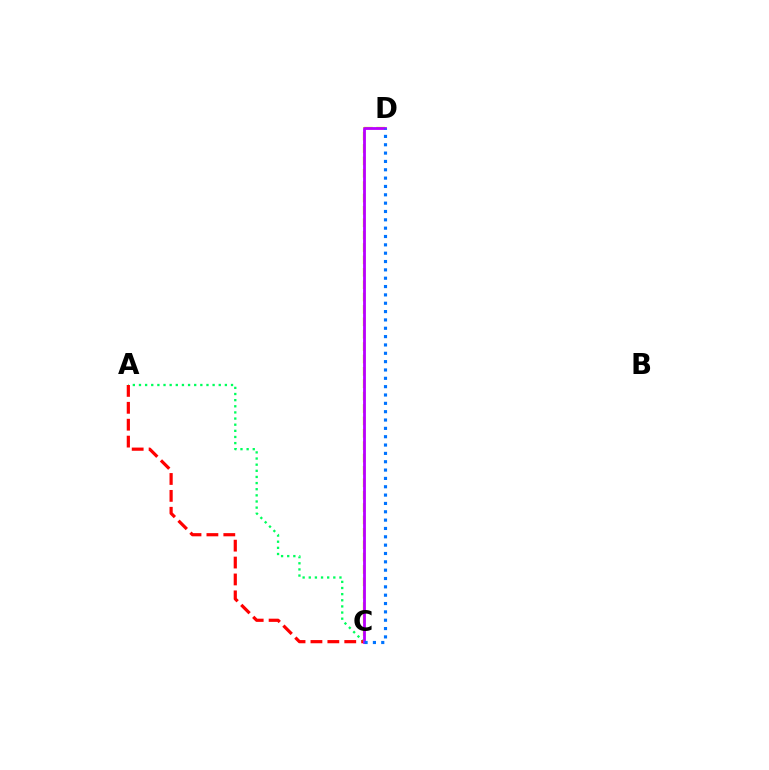{('A', 'C'): [{'color': '#00ff5c', 'line_style': 'dotted', 'thickness': 1.67}, {'color': '#ff0000', 'line_style': 'dashed', 'thickness': 2.3}], ('C', 'D'): [{'color': '#d1ff00', 'line_style': 'dashed', 'thickness': 1.68}, {'color': '#b900ff', 'line_style': 'solid', 'thickness': 2.02}, {'color': '#0074ff', 'line_style': 'dotted', 'thickness': 2.27}]}